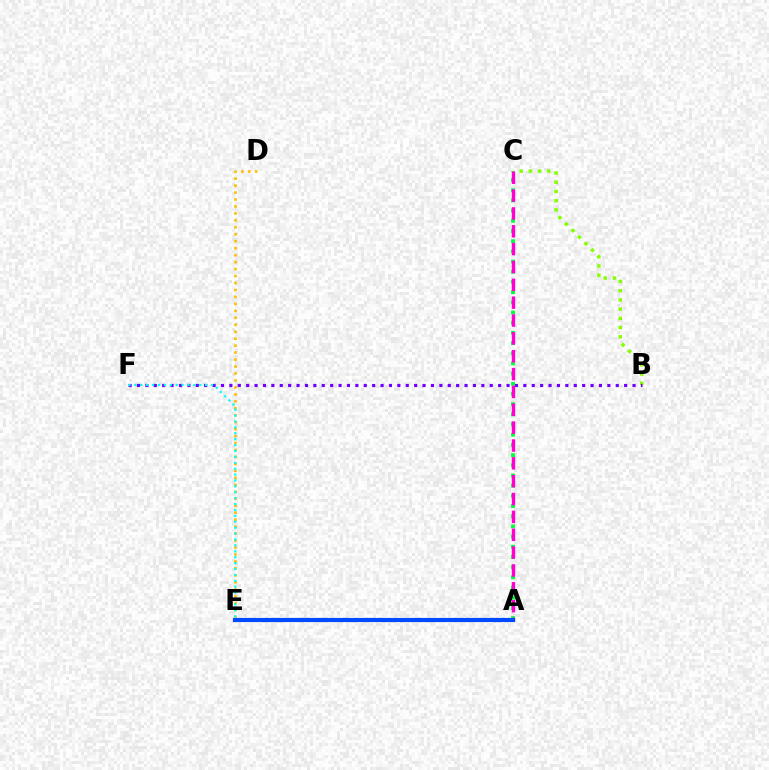{('A', 'E'): [{'color': '#ff0000', 'line_style': 'dashed', 'thickness': 2.18}, {'color': '#004bff', 'line_style': 'solid', 'thickness': 3.0}], ('D', 'E'): [{'color': '#ffbd00', 'line_style': 'dotted', 'thickness': 1.89}], ('A', 'C'): [{'color': '#00ff39', 'line_style': 'dotted', 'thickness': 2.77}, {'color': '#ff00cf', 'line_style': 'dashed', 'thickness': 2.43}], ('B', 'C'): [{'color': '#84ff00', 'line_style': 'dotted', 'thickness': 2.51}], ('B', 'F'): [{'color': '#7200ff', 'line_style': 'dotted', 'thickness': 2.28}], ('E', 'F'): [{'color': '#00fff6', 'line_style': 'dotted', 'thickness': 1.6}]}